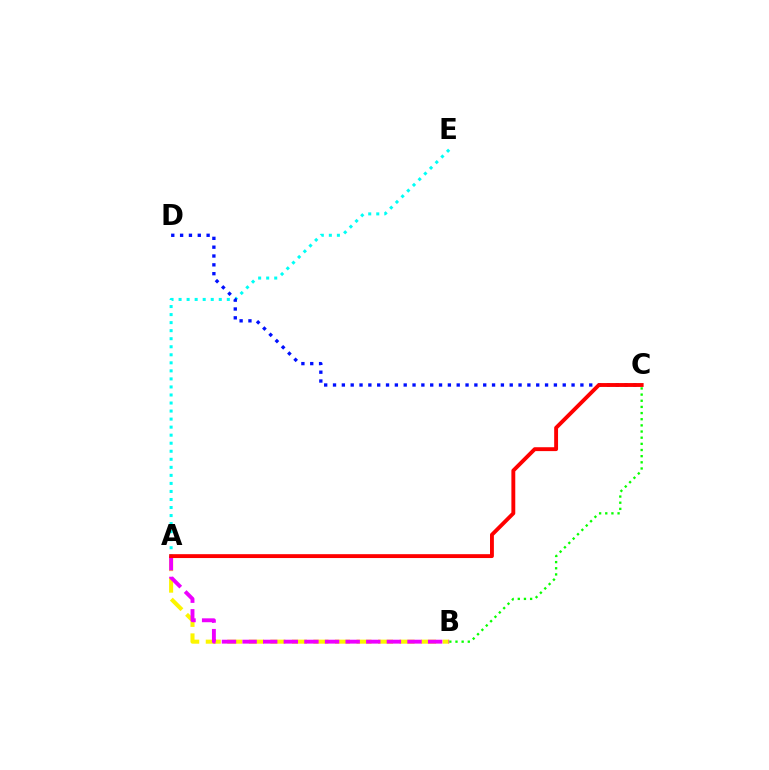{('A', 'E'): [{'color': '#00fff6', 'line_style': 'dotted', 'thickness': 2.18}], ('C', 'D'): [{'color': '#0010ff', 'line_style': 'dotted', 'thickness': 2.4}], ('B', 'C'): [{'color': '#08ff00', 'line_style': 'dotted', 'thickness': 1.67}], ('A', 'B'): [{'color': '#fcf500', 'line_style': 'dashed', 'thickness': 2.93}, {'color': '#ee00ff', 'line_style': 'dashed', 'thickness': 2.8}], ('A', 'C'): [{'color': '#ff0000', 'line_style': 'solid', 'thickness': 2.79}]}